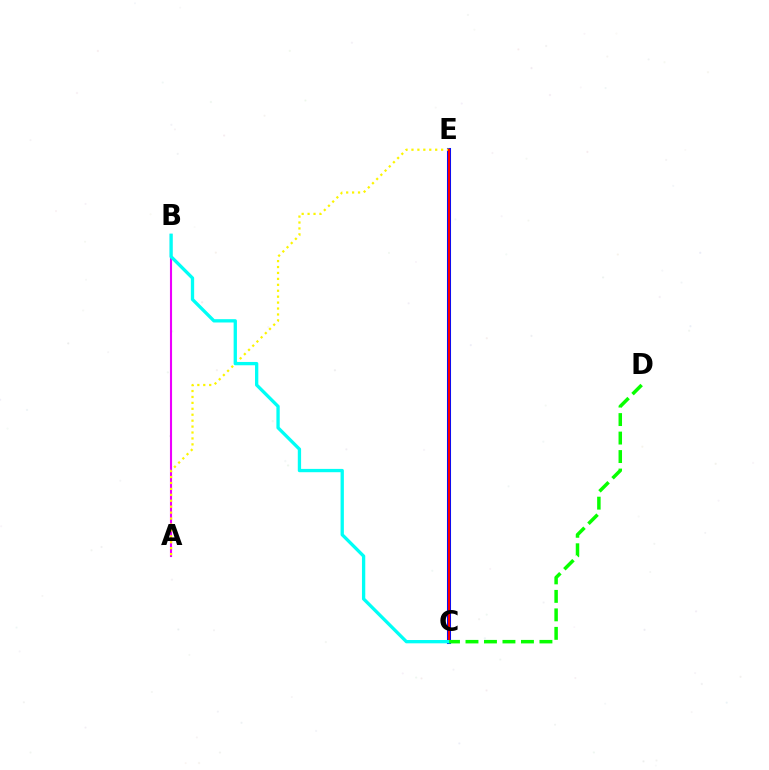{('A', 'B'): [{'color': '#ee00ff', 'line_style': 'solid', 'thickness': 1.52}], ('C', 'E'): [{'color': '#0010ff', 'line_style': 'solid', 'thickness': 2.91}, {'color': '#ff0000', 'line_style': 'solid', 'thickness': 1.54}], ('A', 'E'): [{'color': '#fcf500', 'line_style': 'dotted', 'thickness': 1.61}], ('B', 'C'): [{'color': '#00fff6', 'line_style': 'solid', 'thickness': 2.38}], ('C', 'D'): [{'color': '#08ff00', 'line_style': 'dashed', 'thickness': 2.51}]}